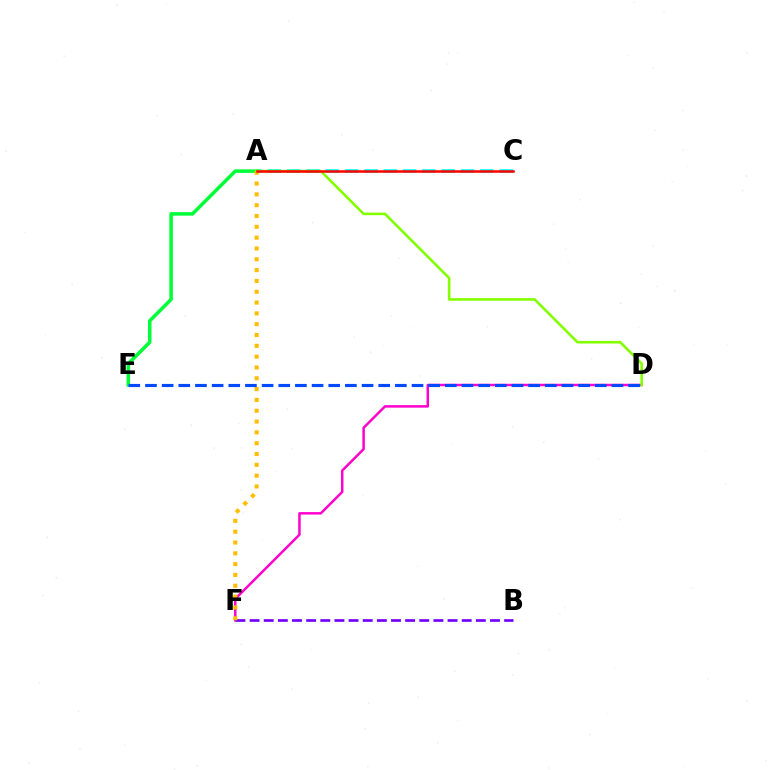{('A', 'C'): [{'color': '#00fff6', 'line_style': 'dashed', 'thickness': 2.63}, {'color': '#ff0000', 'line_style': 'solid', 'thickness': 1.81}], ('A', 'E'): [{'color': '#00ff39', 'line_style': 'solid', 'thickness': 2.54}], ('D', 'F'): [{'color': '#ff00cf', 'line_style': 'solid', 'thickness': 1.78}], ('A', 'D'): [{'color': '#84ff00', 'line_style': 'solid', 'thickness': 1.88}], ('B', 'F'): [{'color': '#7200ff', 'line_style': 'dashed', 'thickness': 1.92}], ('A', 'F'): [{'color': '#ffbd00', 'line_style': 'dotted', 'thickness': 2.94}], ('D', 'E'): [{'color': '#004bff', 'line_style': 'dashed', 'thickness': 2.26}]}